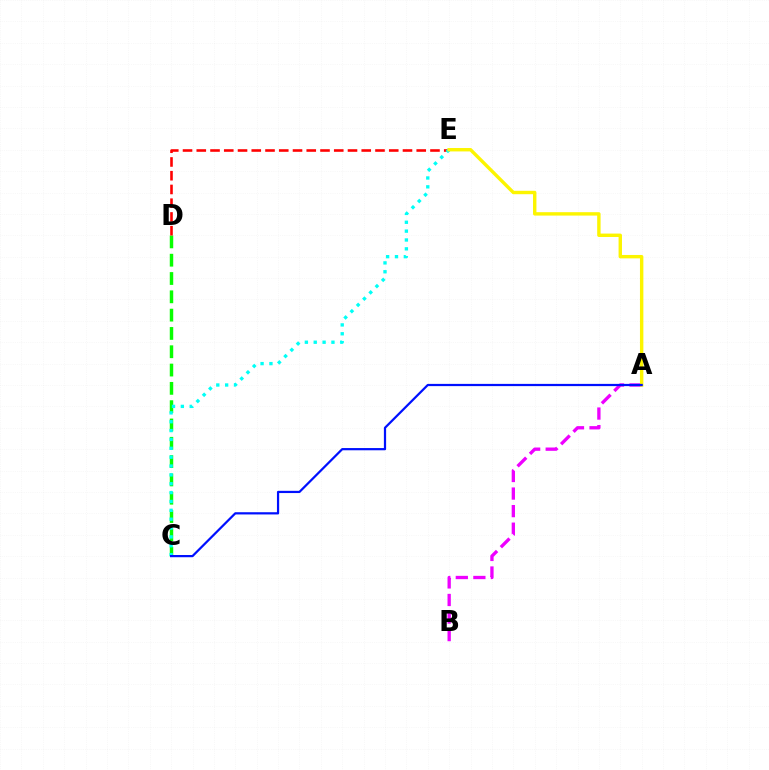{('C', 'D'): [{'color': '#08ff00', 'line_style': 'dashed', 'thickness': 2.49}], ('A', 'B'): [{'color': '#ee00ff', 'line_style': 'dashed', 'thickness': 2.39}], ('D', 'E'): [{'color': '#ff0000', 'line_style': 'dashed', 'thickness': 1.87}], ('C', 'E'): [{'color': '#00fff6', 'line_style': 'dotted', 'thickness': 2.41}], ('A', 'E'): [{'color': '#fcf500', 'line_style': 'solid', 'thickness': 2.45}], ('A', 'C'): [{'color': '#0010ff', 'line_style': 'solid', 'thickness': 1.6}]}